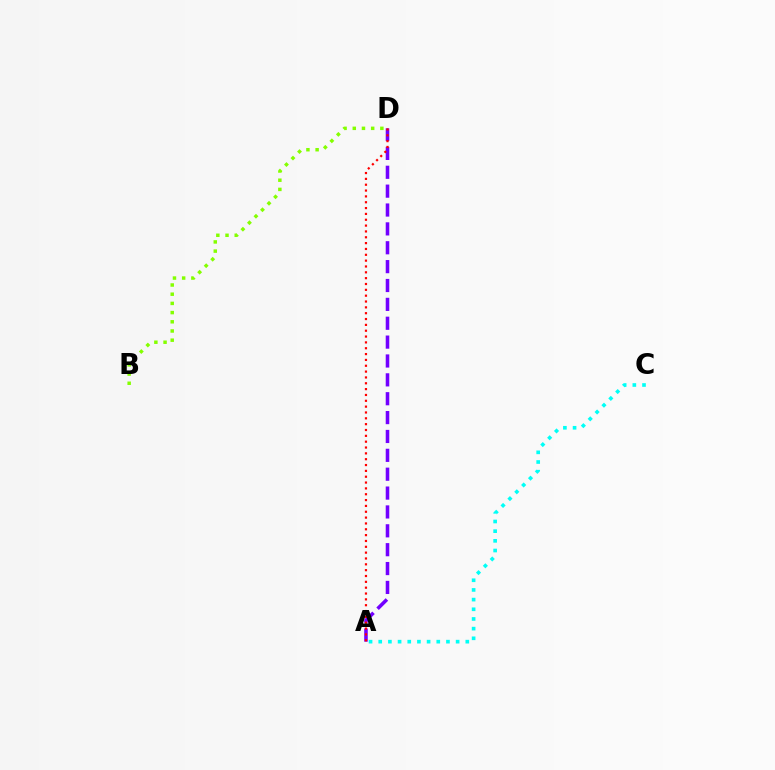{('B', 'D'): [{'color': '#84ff00', 'line_style': 'dotted', 'thickness': 2.5}], ('A', 'C'): [{'color': '#00fff6', 'line_style': 'dotted', 'thickness': 2.63}], ('A', 'D'): [{'color': '#7200ff', 'line_style': 'dashed', 'thickness': 2.56}, {'color': '#ff0000', 'line_style': 'dotted', 'thickness': 1.59}]}